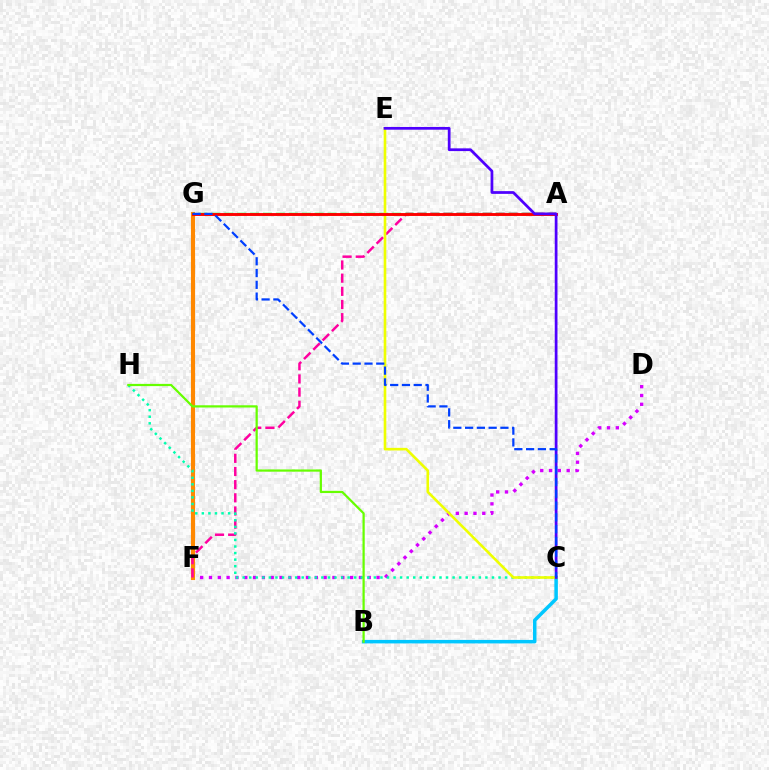{('D', 'F'): [{'color': '#d600ff', 'line_style': 'dotted', 'thickness': 2.4}], ('B', 'C'): [{'color': '#00c7ff', 'line_style': 'solid', 'thickness': 2.52}], ('F', 'G'): [{'color': '#ff8800', 'line_style': 'solid', 'thickness': 2.98}], ('A', 'F'): [{'color': '#ff00a0', 'line_style': 'dashed', 'thickness': 1.79}], ('C', 'H'): [{'color': '#00ffaf', 'line_style': 'dotted', 'thickness': 1.78}], ('B', 'H'): [{'color': '#66ff00', 'line_style': 'solid', 'thickness': 1.6}], ('A', 'G'): [{'color': '#00ff27', 'line_style': 'dashed', 'thickness': 1.75}, {'color': '#ff0000', 'line_style': 'solid', 'thickness': 2.09}], ('C', 'E'): [{'color': '#eeff00', 'line_style': 'solid', 'thickness': 1.88}, {'color': '#4f00ff', 'line_style': 'solid', 'thickness': 1.97}], ('C', 'G'): [{'color': '#003fff', 'line_style': 'dashed', 'thickness': 1.6}]}